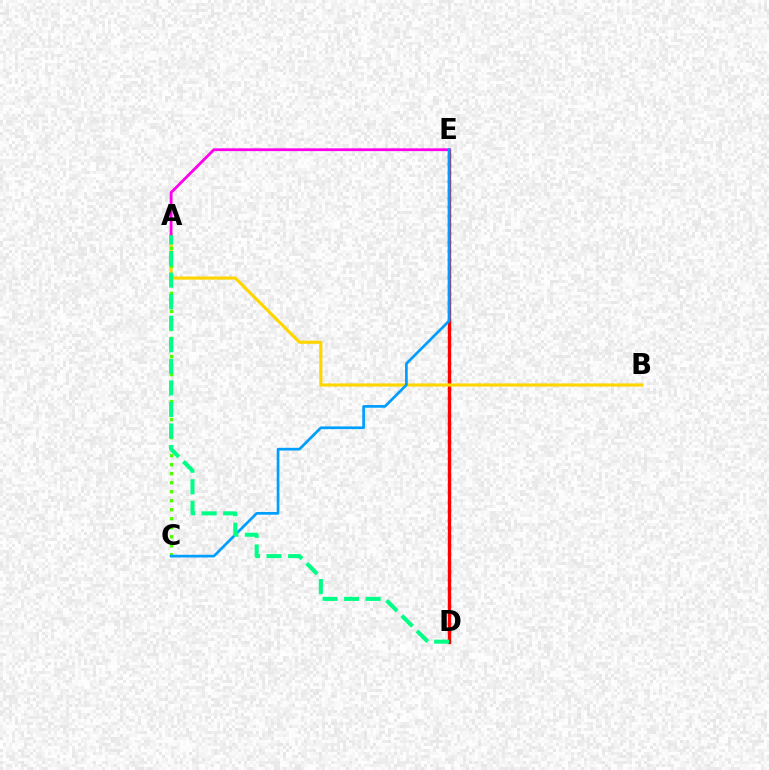{('D', 'E'): [{'color': '#3700ff', 'line_style': 'dotted', 'thickness': 2.35}, {'color': '#ff0000', 'line_style': 'solid', 'thickness': 2.38}], ('A', 'B'): [{'color': '#ffd500', 'line_style': 'solid', 'thickness': 2.27}], ('A', 'C'): [{'color': '#4fff00', 'line_style': 'dotted', 'thickness': 2.45}], ('A', 'E'): [{'color': '#ff00ed', 'line_style': 'solid', 'thickness': 2.02}], ('C', 'E'): [{'color': '#009eff', 'line_style': 'solid', 'thickness': 1.94}], ('A', 'D'): [{'color': '#00ff86', 'line_style': 'dashed', 'thickness': 2.93}]}